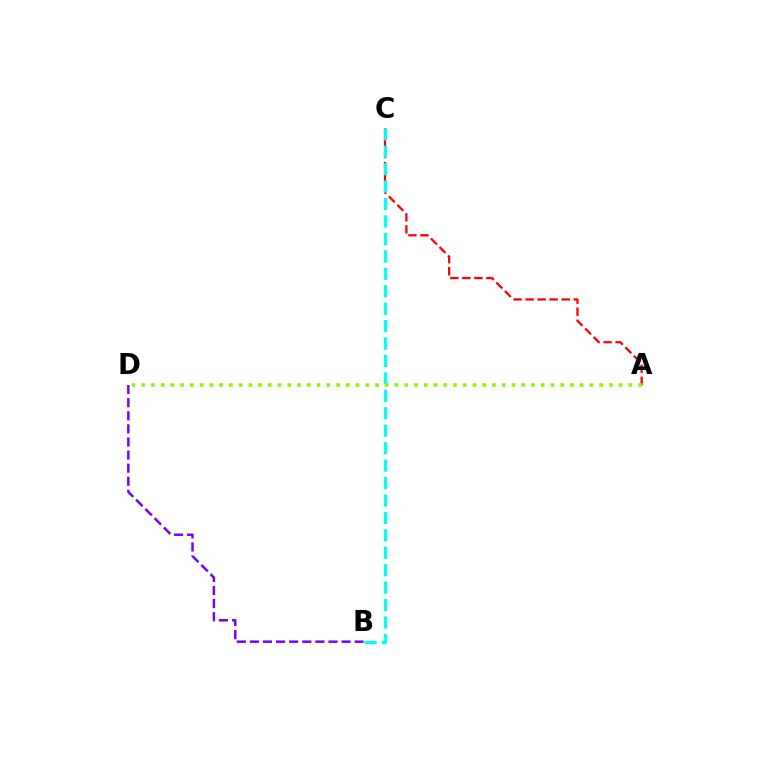{('A', 'C'): [{'color': '#ff0000', 'line_style': 'dashed', 'thickness': 1.63}], ('B', 'D'): [{'color': '#7200ff', 'line_style': 'dashed', 'thickness': 1.78}], ('B', 'C'): [{'color': '#00fff6', 'line_style': 'dashed', 'thickness': 2.37}], ('A', 'D'): [{'color': '#84ff00', 'line_style': 'dotted', 'thickness': 2.65}]}